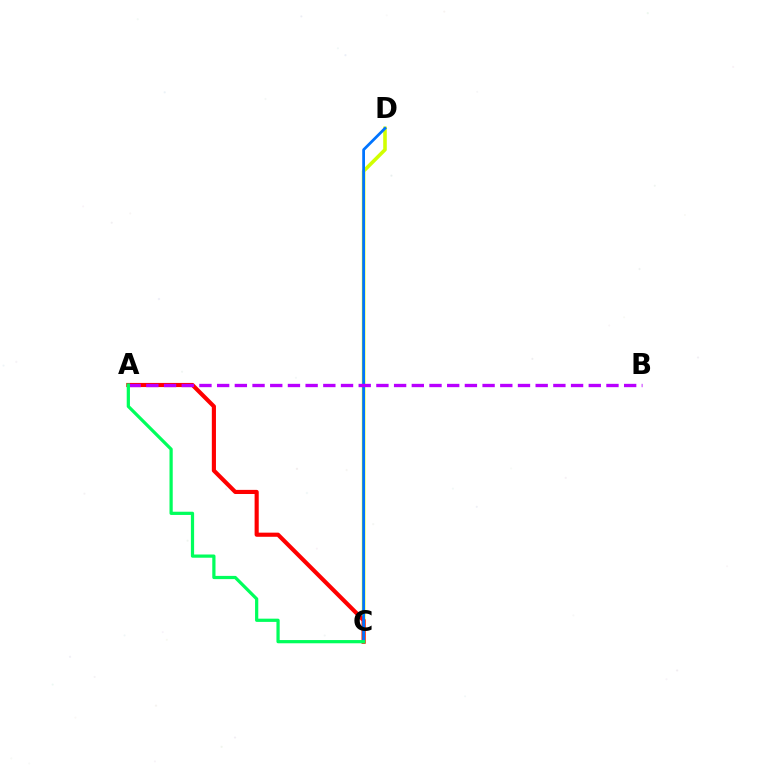{('C', 'D'): [{'color': '#d1ff00', 'line_style': 'solid', 'thickness': 2.57}, {'color': '#0074ff', 'line_style': 'solid', 'thickness': 1.99}], ('A', 'C'): [{'color': '#ff0000', 'line_style': 'solid', 'thickness': 2.97}, {'color': '#00ff5c', 'line_style': 'solid', 'thickness': 2.32}], ('A', 'B'): [{'color': '#b900ff', 'line_style': 'dashed', 'thickness': 2.4}]}